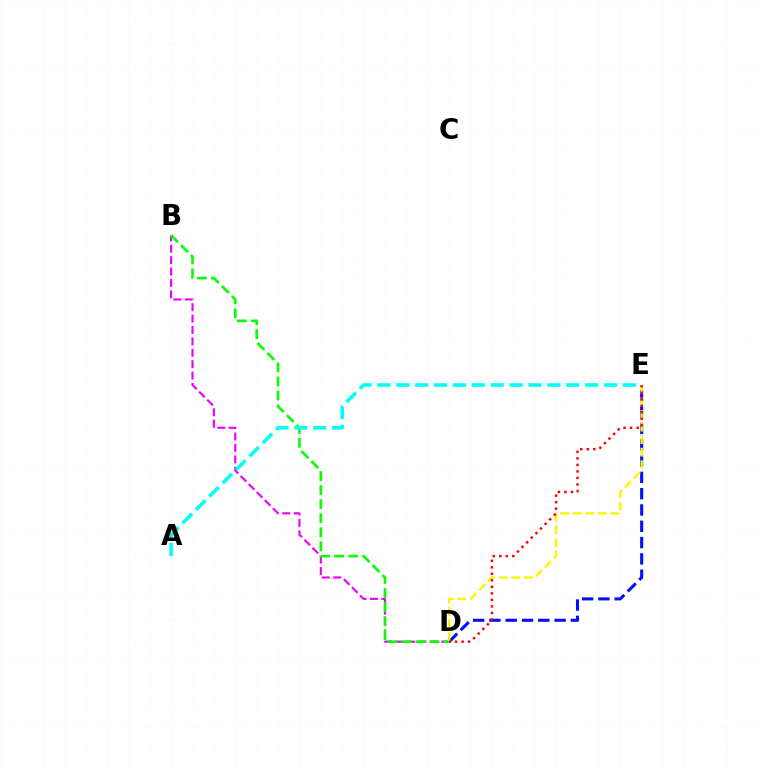{('D', 'E'): [{'color': '#0010ff', 'line_style': 'dashed', 'thickness': 2.21}, {'color': '#fcf500', 'line_style': 'dashed', 'thickness': 1.71}, {'color': '#ff0000', 'line_style': 'dotted', 'thickness': 1.77}], ('B', 'D'): [{'color': '#ee00ff', 'line_style': 'dashed', 'thickness': 1.55}, {'color': '#08ff00', 'line_style': 'dashed', 'thickness': 1.91}], ('A', 'E'): [{'color': '#00fff6', 'line_style': 'dashed', 'thickness': 2.57}]}